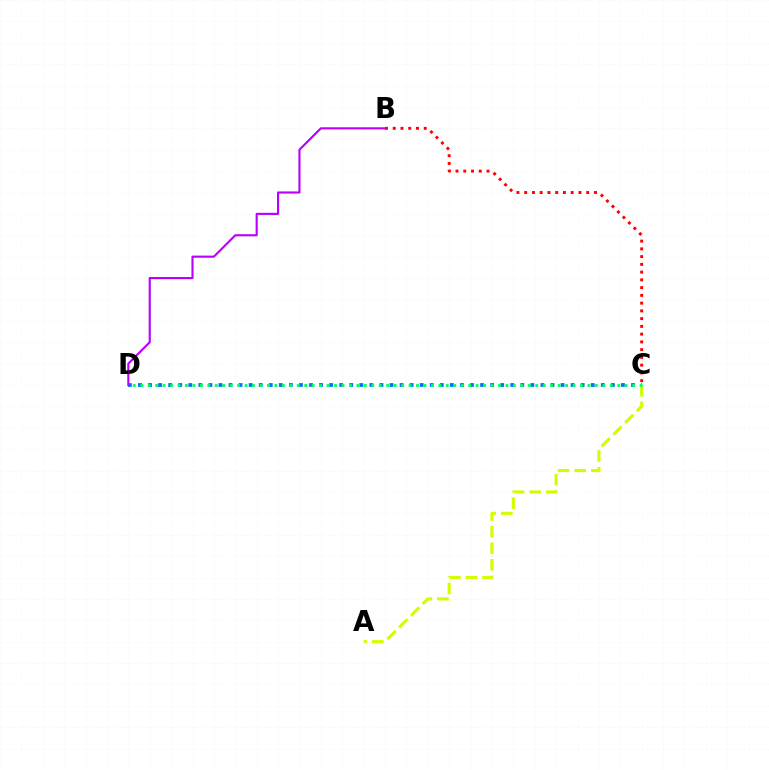{('C', 'D'): [{'color': '#0074ff', 'line_style': 'dotted', 'thickness': 2.73}, {'color': '#00ff5c', 'line_style': 'dotted', 'thickness': 2.03}], ('A', 'C'): [{'color': '#d1ff00', 'line_style': 'dashed', 'thickness': 2.25}], ('B', 'C'): [{'color': '#ff0000', 'line_style': 'dotted', 'thickness': 2.11}], ('B', 'D'): [{'color': '#b900ff', 'line_style': 'solid', 'thickness': 1.53}]}